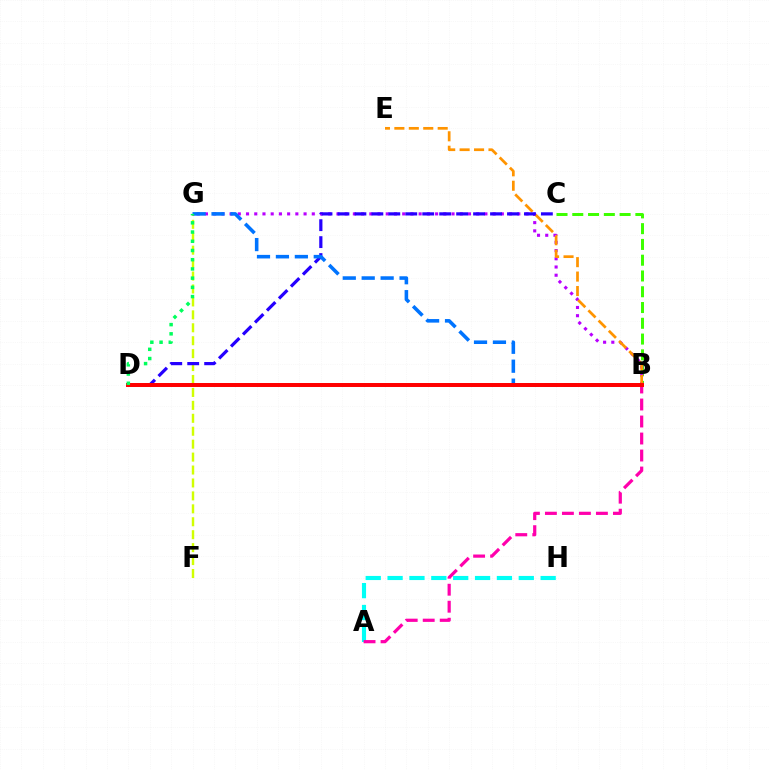{('B', 'C'): [{'color': '#3dff00', 'line_style': 'dashed', 'thickness': 2.14}], ('F', 'G'): [{'color': '#d1ff00', 'line_style': 'dashed', 'thickness': 1.76}], ('B', 'G'): [{'color': '#b900ff', 'line_style': 'dotted', 'thickness': 2.23}, {'color': '#0074ff', 'line_style': 'dashed', 'thickness': 2.57}], ('B', 'E'): [{'color': '#ff9400', 'line_style': 'dashed', 'thickness': 1.96}], ('A', 'H'): [{'color': '#00fff6', 'line_style': 'dashed', 'thickness': 2.97}], ('A', 'B'): [{'color': '#ff00ac', 'line_style': 'dashed', 'thickness': 2.31}], ('C', 'D'): [{'color': '#2500ff', 'line_style': 'dashed', 'thickness': 2.3}], ('B', 'D'): [{'color': '#ff0000', 'line_style': 'solid', 'thickness': 2.87}], ('D', 'G'): [{'color': '#00ff5c', 'line_style': 'dotted', 'thickness': 2.51}]}